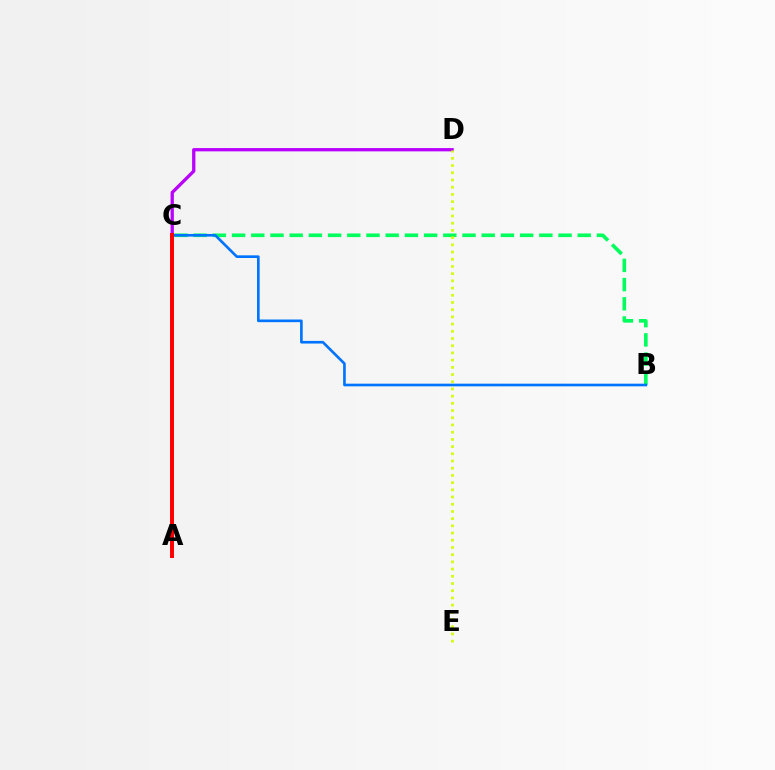{('B', 'C'): [{'color': '#00ff5c', 'line_style': 'dashed', 'thickness': 2.61}, {'color': '#0074ff', 'line_style': 'solid', 'thickness': 1.91}], ('C', 'D'): [{'color': '#b900ff', 'line_style': 'solid', 'thickness': 2.36}], ('D', 'E'): [{'color': '#d1ff00', 'line_style': 'dotted', 'thickness': 1.96}], ('A', 'C'): [{'color': '#ff0000', 'line_style': 'solid', 'thickness': 2.85}]}